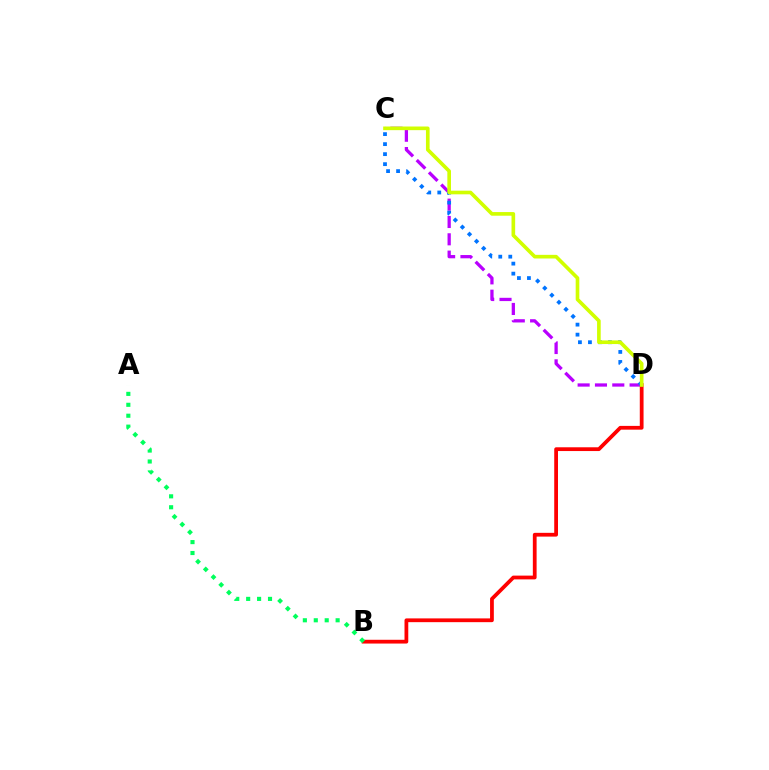{('C', 'D'): [{'color': '#b900ff', 'line_style': 'dashed', 'thickness': 2.35}, {'color': '#0074ff', 'line_style': 'dotted', 'thickness': 2.72}, {'color': '#d1ff00', 'line_style': 'solid', 'thickness': 2.63}], ('B', 'D'): [{'color': '#ff0000', 'line_style': 'solid', 'thickness': 2.71}], ('A', 'B'): [{'color': '#00ff5c', 'line_style': 'dotted', 'thickness': 2.97}]}